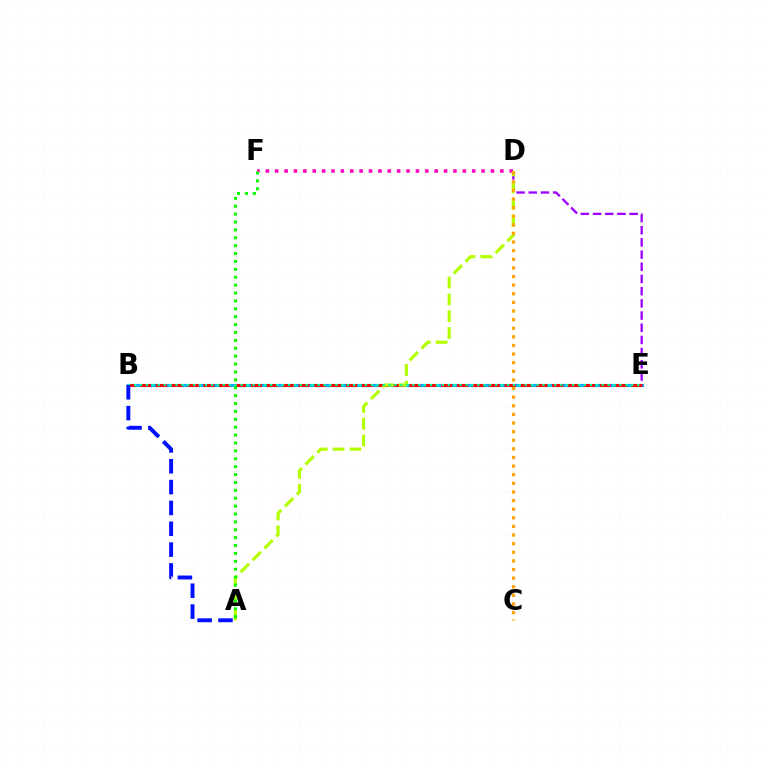{('B', 'E'): [{'color': '#00b5ff', 'line_style': 'solid', 'thickness': 2.22}, {'color': '#ff0000', 'line_style': 'dashed', 'thickness': 2.15}, {'color': '#00ff9d', 'line_style': 'dotted', 'thickness': 1.61}], ('D', 'E'): [{'color': '#9b00ff', 'line_style': 'dashed', 'thickness': 1.66}], ('D', 'F'): [{'color': '#ff00bd', 'line_style': 'dotted', 'thickness': 2.55}], ('A', 'D'): [{'color': '#b3ff00', 'line_style': 'dashed', 'thickness': 2.28}], ('A', 'B'): [{'color': '#0010ff', 'line_style': 'dashed', 'thickness': 2.83}], ('C', 'D'): [{'color': '#ffa500', 'line_style': 'dotted', 'thickness': 2.34}], ('A', 'F'): [{'color': '#08ff00', 'line_style': 'dotted', 'thickness': 2.14}]}